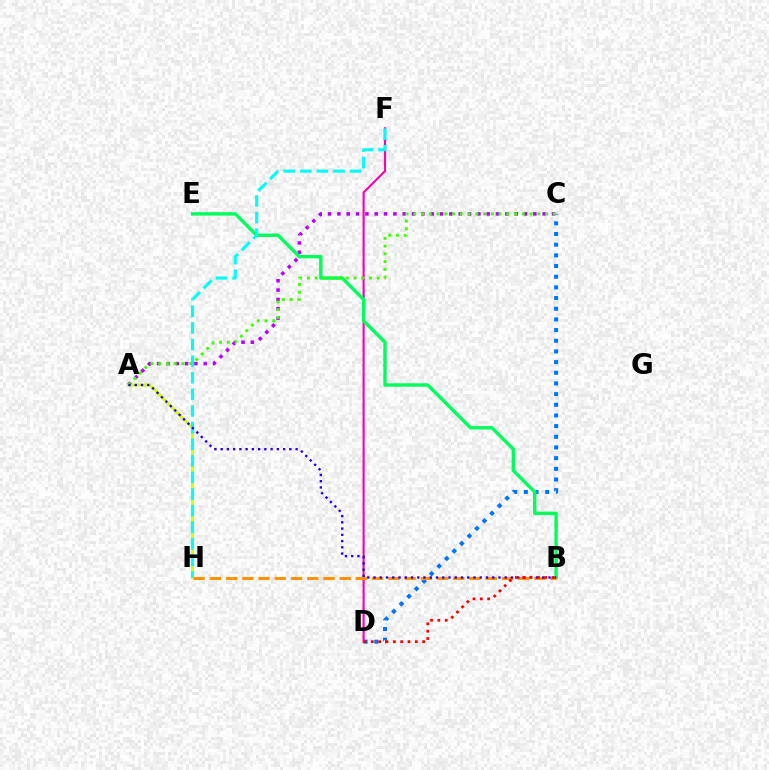{('C', 'D'): [{'color': '#0074ff', 'line_style': 'dotted', 'thickness': 2.9}], ('D', 'F'): [{'color': '#ff00ac', 'line_style': 'solid', 'thickness': 1.54}], ('A', 'C'): [{'color': '#b900ff', 'line_style': 'dotted', 'thickness': 2.54}, {'color': '#3dff00', 'line_style': 'dotted', 'thickness': 2.11}], ('B', 'E'): [{'color': '#00ff5c', 'line_style': 'solid', 'thickness': 2.45}], ('A', 'H'): [{'color': '#d1ff00', 'line_style': 'solid', 'thickness': 2.06}], ('F', 'H'): [{'color': '#00fff6', 'line_style': 'dashed', 'thickness': 2.26}], ('B', 'H'): [{'color': '#ff9400', 'line_style': 'dashed', 'thickness': 2.2}], ('A', 'B'): [{'color': '#2500ff', 'line_style': 'dotted', 'thickness': 1.7}], ('B', 'D'): [{'color': '#ff0000', 'line_style': 'dotted', 'thickness': 1.99}]}